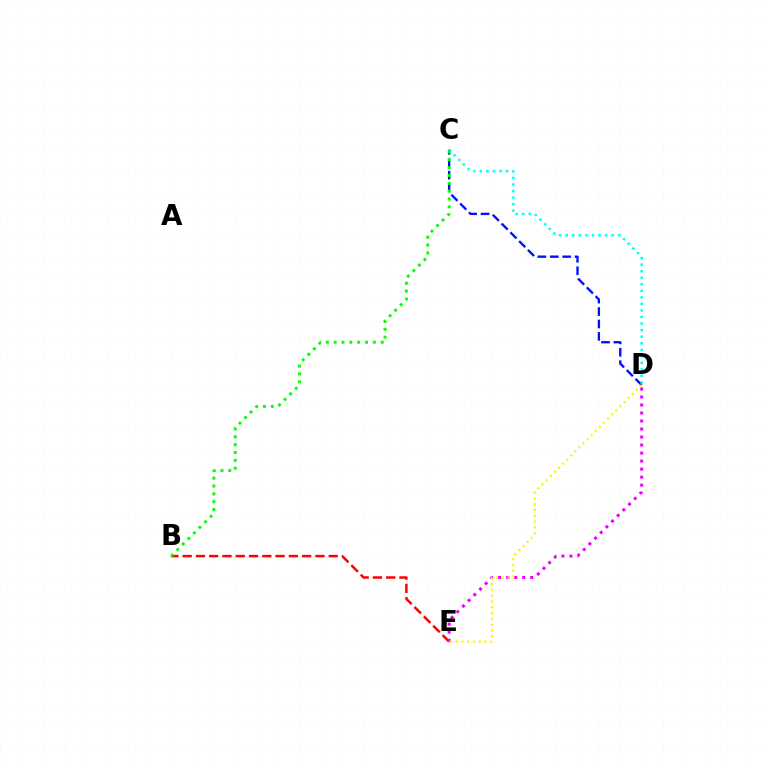{('B', 'E'): [{'color': '#ff0000', 'line_style': 'dashed', 'thickness': 1.8}], ('C', 'D'): [{'color': '#0010ff', 'line_style': 'dashed', 'thickness': 1.69}, {'color': '#00fff6', 'line_style': 'dotted', 'thickness': 1.78}], ('B', 'C'): [{'color': '#08ff00', 'line_style': 'dotted', 'thickness': 2.13}], ('D', 'E'): [{'color': '#ee00ff', 'line_style': 'dotted', 'thickness': 2.18}, {'color': '#fcf500', 'line_style': 'dotted', 'thickness': 1.58}]}